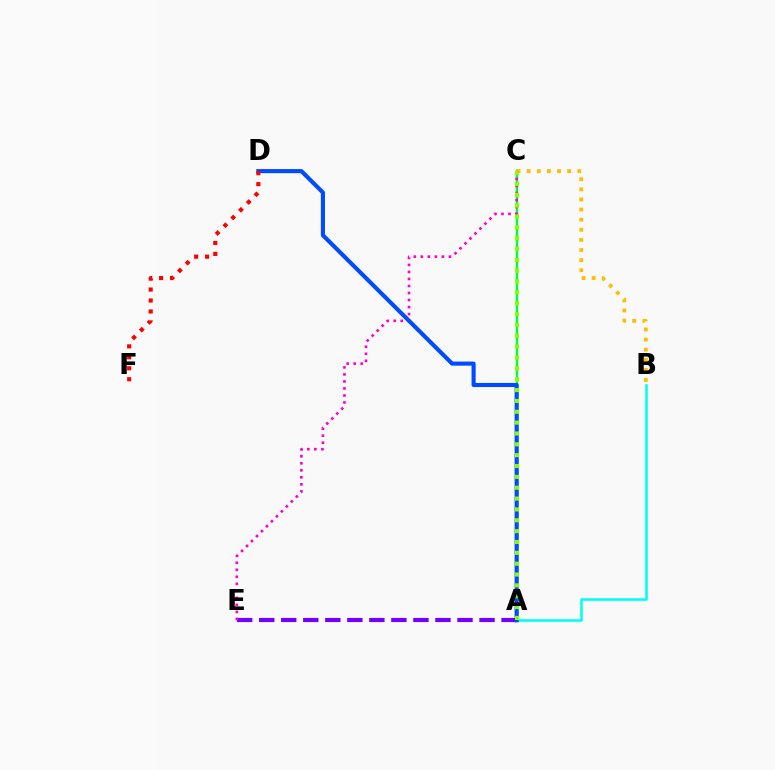{('A', 'C'): [{'color': '#00ff39', 'line_style': 'solid', 'thickness': 1.75}, {'color': '#84ff00', 'line_style': 'dotted', 'thickness': 2.95}], ('A', 'B'): [{'color': '#00fff6', 'line_style': 'solid', 'thickness': 1.85}], ('A', 'E'): [{'color': '#7200ff', 'line_style': 'dashed', 'thickness': 2.99}], ('C', 'E'): [{'color': '#ff00cf', 'line_style': 'dotted', 'thickness': 1.91}], ('A', 'D'): [{'color': '#004bff', 'line_style': 'solid', 'thickness': 2.96}], ('B', 'C'): [{'color': '#ffbd00', 'line_style': 'dotted', 'thickness': 2.75}], ('D', 'F'): [{'color': '#ff0000', 'line_style': 'dotted', 'thickness': 2.98}]}